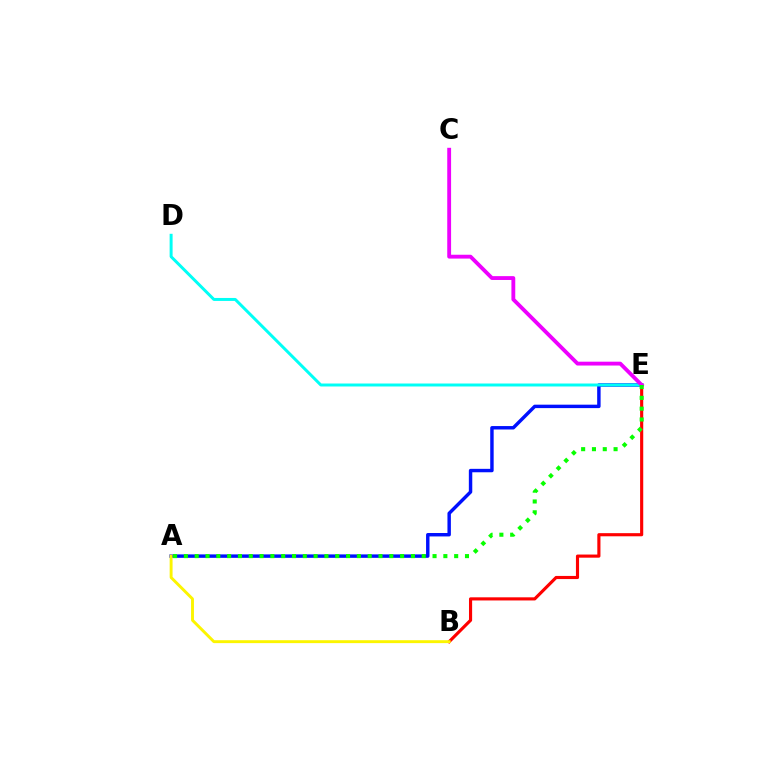{('A', 'E'): [{'color': '#0010ff', 'line_style': 'solid', 'thickness': 2.47}, {'color': '#08ff00', 'line_style': 'dotted', 'thickness': 2.94}], ('B', 'E'): [{'color': '#ff0000', 'line_style': 'solid', 'thickness': 2.26}], ('A', 'B'): [{'color': '#fcf500', 'line_style': 'solid', 'thickness': 2.09}], ('D', 'E'): [{'color': '#00fff6', 'line_style': 'solid', 'thickness': 2.14}], ('C', 'E'): [{'color': '#ee00ff', 'line_style': 'solid', 'thickness': 2.77}]}